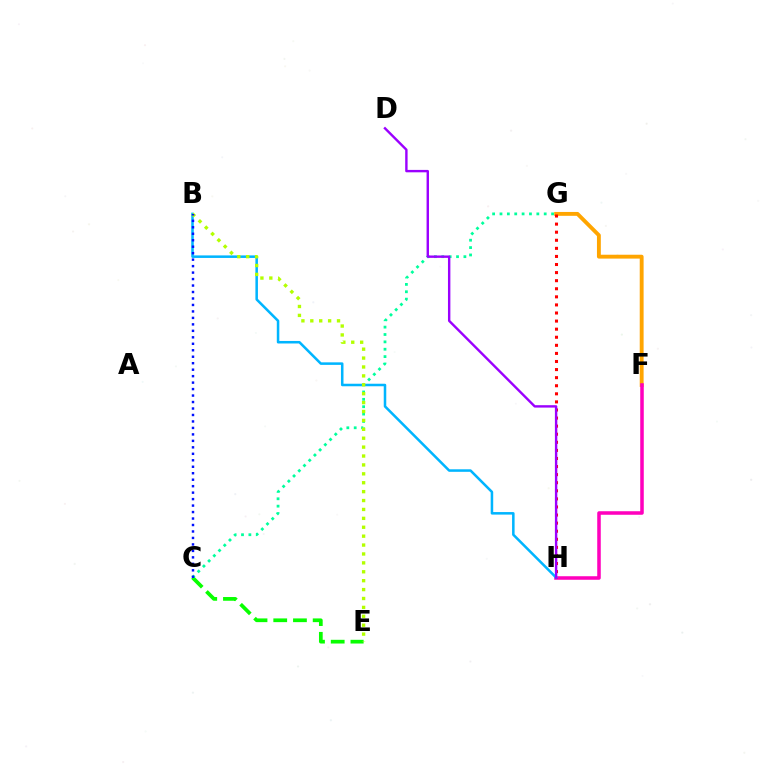{('F', 'G'): [{'color': '#ffa500', 'line_style': 'solid', 'thickness': 2.79}], ('C', 'E'): [{'color': '#08ff00', 'line_style': 'dashed', 'thickness': 2.68}], ('F', 'H'): [{'color': '#ff00bd', 'line_style': 'solid', 'thickness': 2.55}], ('C', 'G'): [{'color': '#00ff9d', 'line_style': 'dotted', 'thickness': 2.0}], ('G', 'H'): [{'color': '#ff0000', 'line_style': 'dotted', 'thickness': 2.2}], ('B', 'H'): [{'color': '#00b5ff', 'line_style': 'solid', 'thickness': 1.82}], ('B', 'E'): [{'color': '#b3ff00', 'line_style': 'dotted', 'thickness': 2.42}], ('B', 'C'): [{'color': '#0010ff', 'line_style': 'dotted', 'thickness': 1.76}], ('D', 'H'): [{'color': '#9b00ff', 'line_style': 'solid', 'thickness': 1.73}]}